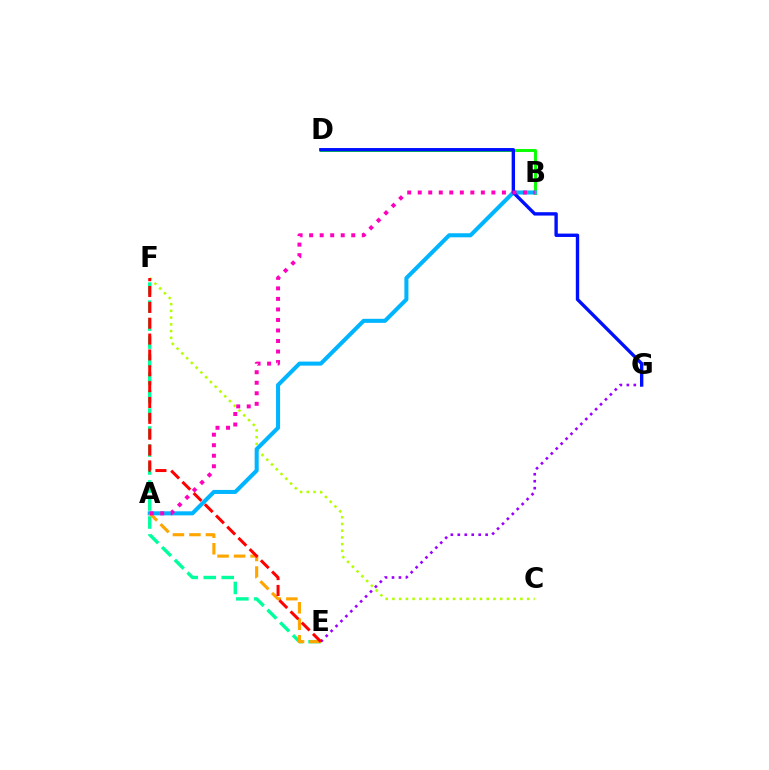{('C', 'F'): [{'color': '#b3ff00', 'line_style': 'dotted', 'thickness': 1.83}], ('B', 'D'): [{'color': '#08ff00', 'line_style': 'solid', 'thickness': 2.11}], ('E', 'F'): [{'color': '#00ff9d', 'line_style': 'dashed', 'thickness': 2.44}, {'color': '#ff0000', 'line_style': 'dashed', 'thickness': 2.15}], ('A', 'B'): [{'color': '#00b5ff', 'line_style': 'solid', 'thickness': 2.91}, {'color': '#ff00bd', 'line_style': 'dotted', 'thickness': 2.86}], ('E', 'G'): [{'color': '#9b00ff', 'line_style': 'dotted', 'thickness': 1.89}], ('D', 'G'): [{'color': '#0010ff', 'line_style': 'solid', 'thickness': 2.43}], ('A', 'E'): [{'color': '#ffa500', 'line_style': 'dashed', 'thickness': 2.24}]}